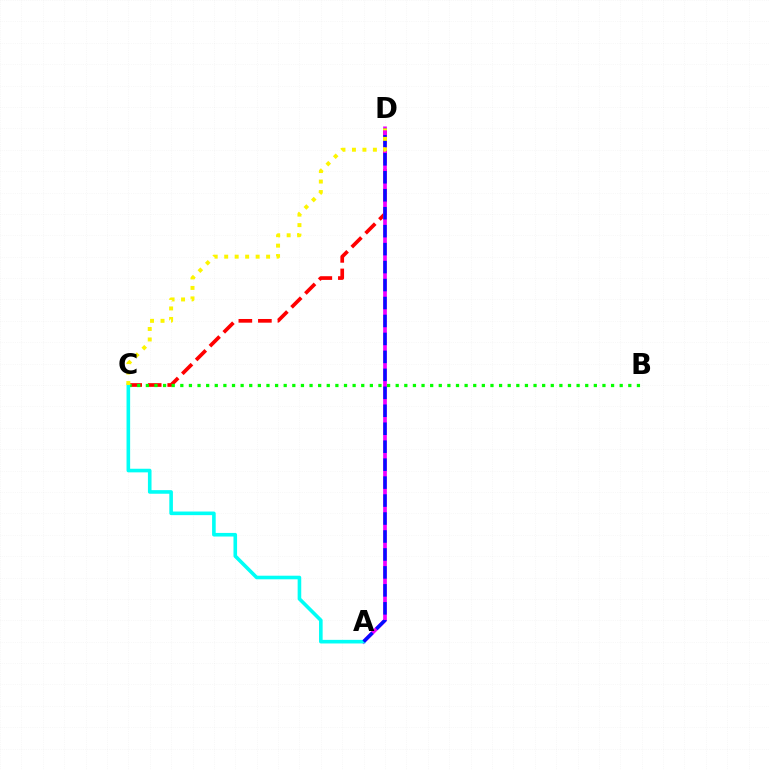{('C', 'D'): [{'color': '#ff0000', 'line_style': 'dashed', 'thickness': 2.65}, {'color': '#fcf500', 'line_style': 'dotted', 'thickness': 2.85}], ('A', 'D'): [{'color': '#ee00ff', 'line_style': 'solid', 'thickness': 2.68}, {'color': '#0010ff', 'line_style': 'dashed', 'thickness': 2.44}], ('B', 'C'): [{'color': '#08ff00', 'line_style': 'dotted', 'thickness': 2.34}], ('A', 'C'): [{'color': '#00fff6', 'line_style': 'solid', 'thickness': 2.6}]}